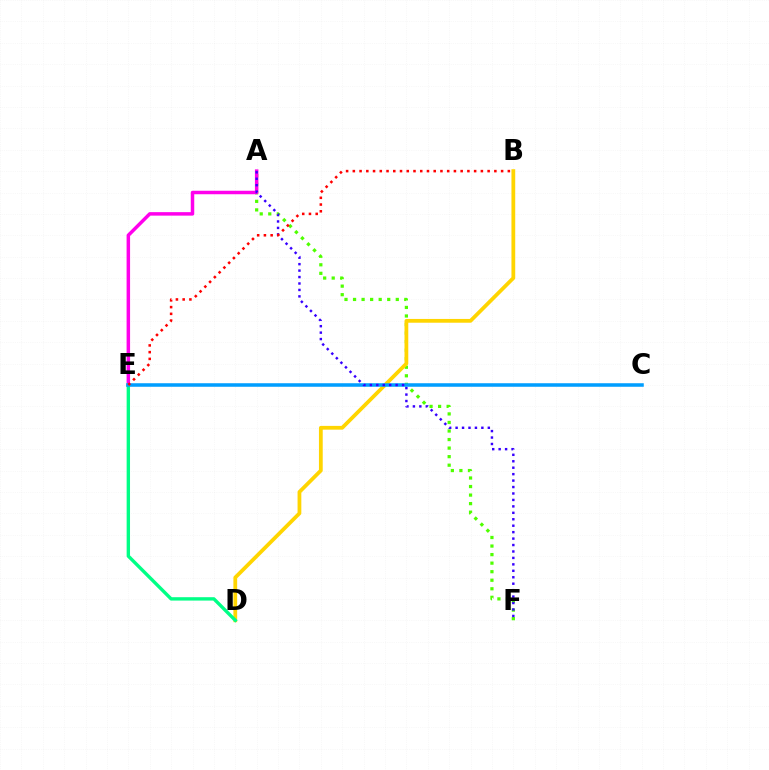{('A', 'F'): [{'color': '#4fff00', 'line_style': 'dotted', 'thickness': 2.32}, {'color': '#3700ff', 'line_style': 'dotted', 'thickness': 1.75}], ('A', 'E'): [{'color': '#ff00ed', 'line_style': 'solid', 'thickness': 2.51}], ('B', 'D'): [{'color': '#ffd500', 'line_style': 'solid', 'thickness': 2.72}], ('D', 'E'): [{'color': '#00ff86', 'line_style': 'solid', 'thickness': 2.43}], ('C', 'E'): [{'color': '#009eff', 'line_style': 'solid', 'thickness': 2.54}], ('B', 'E'): [{'color': '#ff0000', 'line_style': 'dotted', 'thickness': 1.83}]}